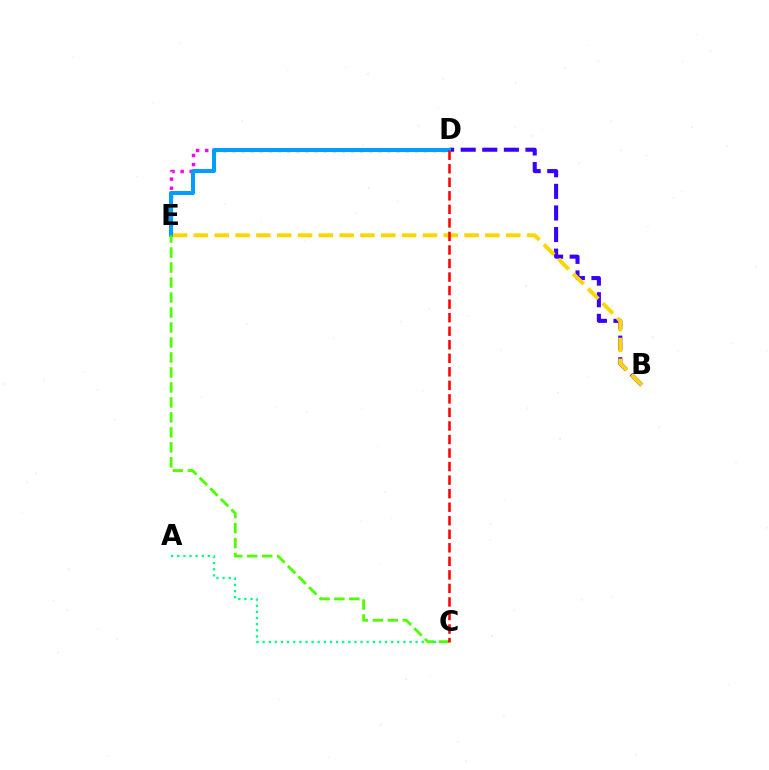{('A', 'C'): [{'color': '#00ff86', 'line_style': 'dotted', 'thickness': 1.66}], ('B', 'D'): [{'color': '#3700ff', 'line_style': 'dashed', 'thickness': 2.93}], ('D', 'E'): [{'color': '#ff00ed', 'line_style': 'dotted', 'thickness': 2.48}, {'color': '#009eff', 'line_style': 'solid', 'thickness': 2.87}], ('B', 'E'): [{'color': '#ffd500', 'line_style': 'dashed', 'thickness': 2.83}], ('C', 'E'): [{'color': '#4fff00', 'line_style': 'dashed', 'thickness': 2.04}], ('C', 'D'): [{'color': '#ff0000', 'line_style': 'dashed', 'thickness': 1.84}]}